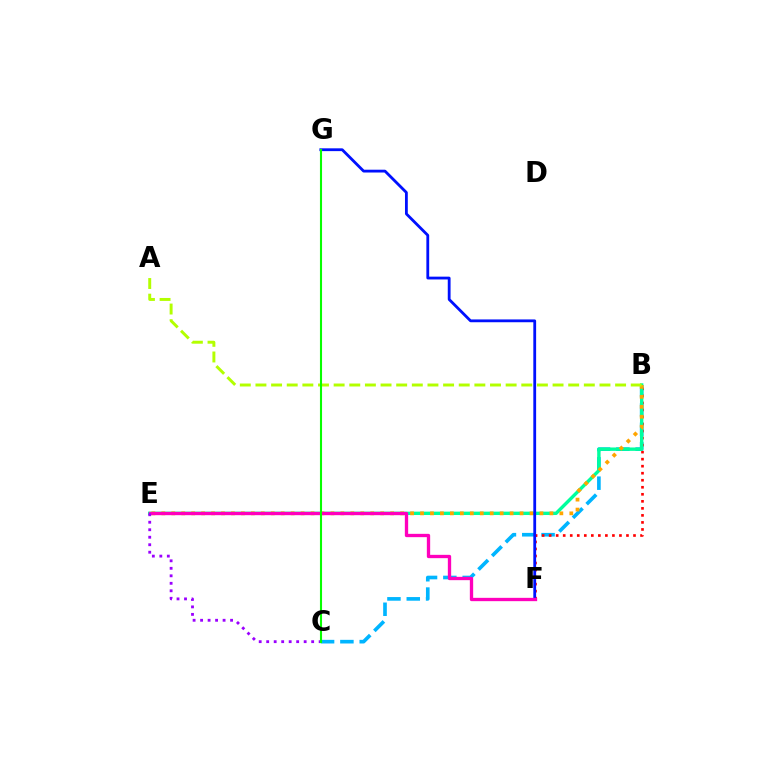{('B', 'C'): [{'color': '#00b5ff', 'line_style': 'dashed', 'thickness': 2.63}], ('B', 'F'): [{'color': '#ff0000', 'line_style': 'dotted', 'thickness': 1.91}], ('B', 'E'): [{'color': '#00ff9d', 'line_style': 'solid', 'thickness': 2.44}, {'color': '#ffa500', 'line_style': 'dotted', 'thickness': 2.7}], ('F', 'G'): [{'color': '#0010ff', 'line_style': 'solid', 'thickness': 2.02}], ('E', 'F'): [{'color': '#ff00bd', 'line_style': 'solid', 'thickness': 2.39}], ('C', 'E'): [{'color': '#9b00ff', 'line_style': 'dotted', 'thickness': 2.04}], ('A', 'B'): [{'color': '#b3ff00', 'line_style': 'dashed', 'thickness': 2.12}], ('C', 'G'): [{'color': '#08ff00', 'line_style': 'solid', 'thickness': 1.51}]}